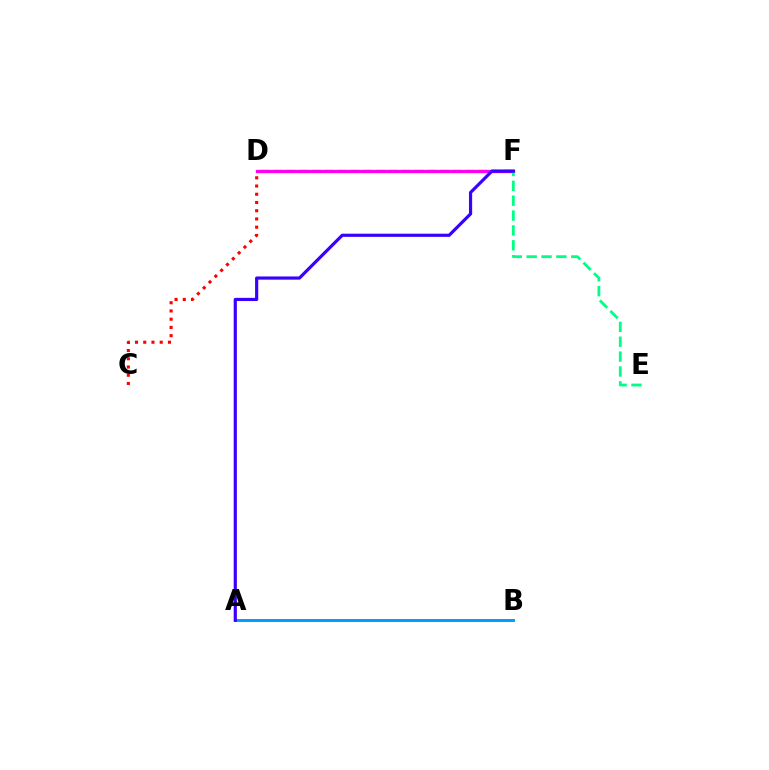{('C', 'D'): [{'color': '#ff0000', 'line_style': 'dotted', 'thickness': 2.24}], ('D', 'F'): [{'color': '#4fff00', 'line_style': 'dashed', 'thickness': 1.74}, {'color': '#ff00ed', 'line_style': 'solid', 'thickness': 2.37}], ('A', 'B'): [{'color': '#ffd500', 'line_style': 'solid', 'thickness': 1.97}, {'color': '#009eff', 'line_style': 'solid', 'thickness': 2.13}], ('E', 'F'): [{'color': '#00ff86', 'line_style': 'dashed', 'thickness': 2.02}], ('A', 'F'): [{'color': '#3700ff', 'line_style': 'solid', 'thickness': 2.28}]}